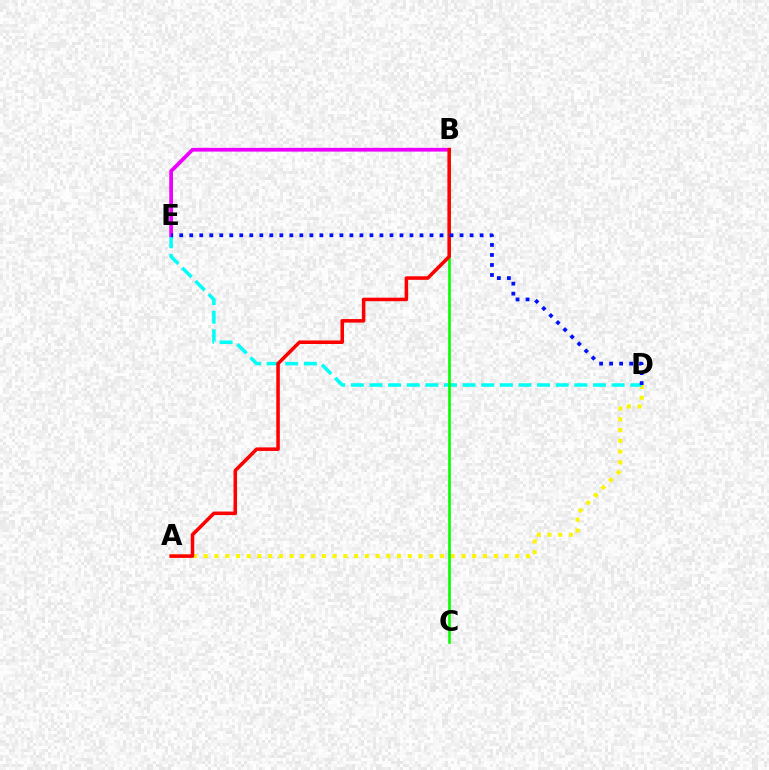{('A', 'D'): [{'color': '#fcf500', 'line_style': 'dotted', 'thickness': 2.92}], ('D', 'E'): [{'color': '#00fff6', 'line_style': 'dashed', 'thickness': 2.53}, {'color': '#0010ff', 'line_style': 'dotted', 'thickness': 2.72}], ('B', 'C'): [{'color': '#08ff00', 'line_style': 'solid', 'thickness': 1.92}], ('B', 'E'): [{'color': '#ee00ff', 'line_style': 'solid', 'thickness': 2.7}], ('A', 'B'): [{'color': '#ff0000', 'line_style': 'solid', 'thickness': 2.55}]}